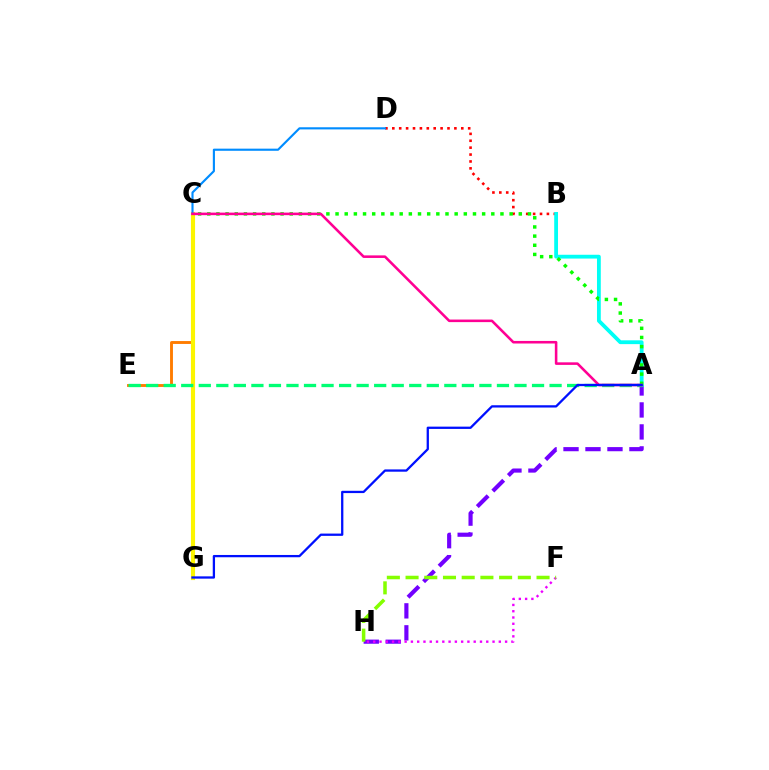{('A', 'H'): [{'color': '#7200ff', 'line_style': 'dashed', 'thickness': 2.99}], ('B', 'D'): [{'color': '#ff0000', 'line_style': 'dotted', 'thickness': 1.87}], ('C', 'E'): [{'color': '#ff7c00', 'line_style': 'solid', 'thickness': 2.08}], ('C', 'G'): [{'color': '#fcf500', 'line_style': 'solid', 'thickness': 2.97}], ('C', 'D'): [{'color': '#008cff', 'line_style': 'solid', 'thickness': 1.54}], ('A', 'B'): [{'color': '#00fff6', 'line_style': 'solid', 'thickness': 2.74}], ('A', 'C'): [{'color': '#08ff00', 'line_style': 'dotted', 'thickness': 2.49}, {'color': '#ff0094', 'line_style': 'solid', 'thickness': 1.85}], ('A', 'E'): [{'color': '#00ff74', 'line_style': 'dashed', 'thickness': 2.38}], ('A', 'G'): [{'color': '#0010ff', 'line_style': 'solid', 'thickness': 1.65}], ('F', 'H'): [{'color': '#ee00ff', 'line_style': 'dotted', 'thickness': 1.71}, {'color': '#84ff00', 'line_style': 'dashed', 'thickness': 2.54}]}